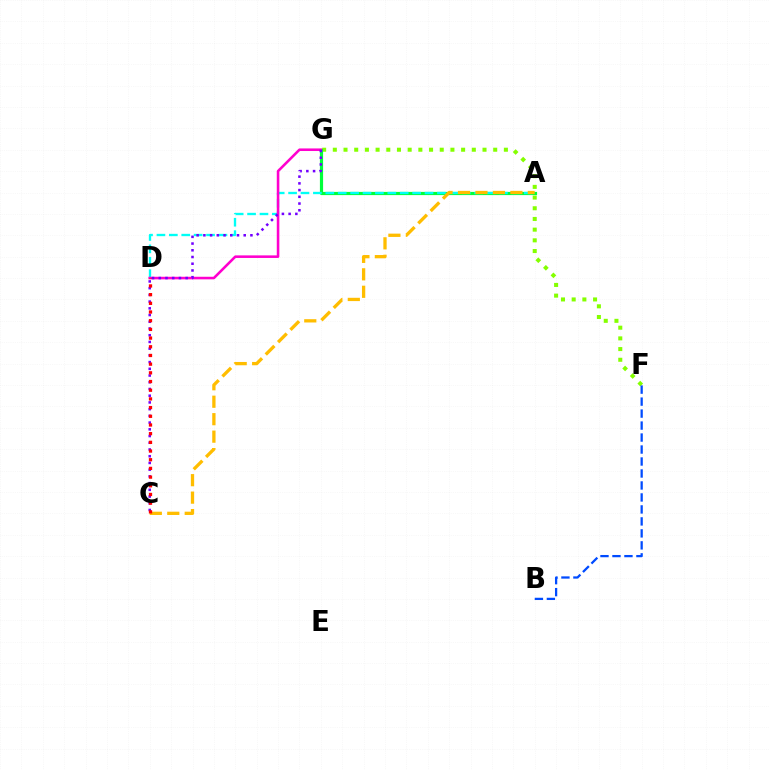{('F', 'G'): [{'color': '#84ff00', 'line_style': 'dotted', 'thickness': 2.9}], ('B', 'F'): [{'color': '#004bff', 'line_style': 'dashed', 'thickness': 1.63}], ('A', 'G'): [{'color': '#00ff39', 'line_style': 'solid', 'thickness': 2.29}], ('A', 'D'): [{'color': '#00fff6', 'line_style': 'dashed', 'thickness': 1.68}], ('D', 'G'): [{'color': '#ff00cf', 'line_style': 'solid', 'thickness': 1.86}], ('C', 'G'): [{'color': '#7200ff', 'line_style': 'dotted', 'thickness': 1.83}], ('A', 'C'): [{'color': '#ffbd00', 'line_style': 'dashed', 'thickness': 2.37}], ('C', 'D'): [{'color': '#ff0000', 'line_style': 'dotted', 'thickness': 2.36}]}